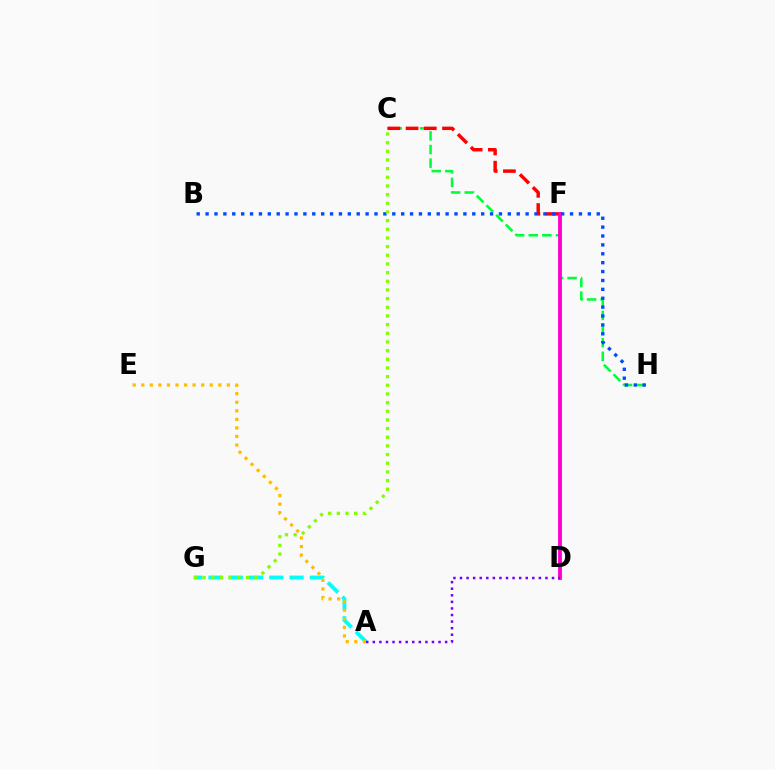{('A', 'G'): [{'color': '#00fff6', 'line_style': 'dashed', 'thickness': 2.75}], ('A', 'E'): [{'color': '#ffbd00', 'line_style': 'dotted', 'thickness': 2.33}], ('C', 'H'): [{'color': '#00ff39', 'line_style': 'dashed', 'thickness': 1.85}], ('D', 'F'): [{'color': '#ff00cf', 'line_style': 'solid', 'thickness': 2.76}], ('A', 'D'): [{'color': '#7200ff', 'line_style': 'dotted', 'thickness': 1.79}], ('C', 'F'): [{'color': '#ff0000', 'line_style': 'dashed', 'thickness': 2.48}], ('B', 'H'): [{'color': '#004bff', 'line_style': 'dotted', 'thickness': 2.42}], ('C', 'G'): [{'color': '#84ff00', 'line_style': 'dotted', 'thickness': 2.35}]}